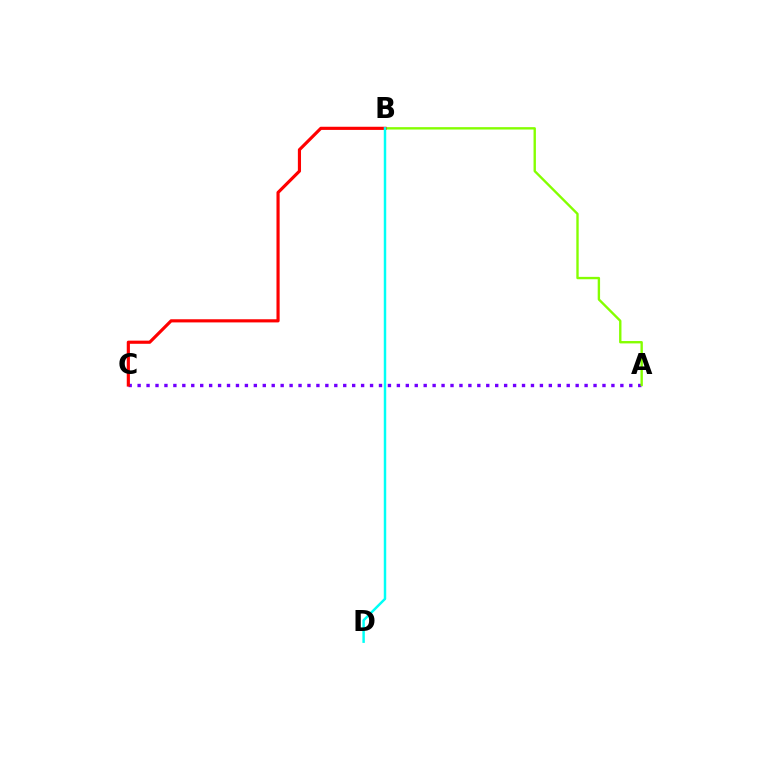{('A', 'C'): [{'color': '#7200ff', 'line_style': 'dotted', 'thickness': 2.43}], ('A', 'B'): [{'color': '#84ff00', 'line_style': 'solid', 'thickness': 1.71}], ('B', 'C'): [{'color': '#ff0000', 'line_style': 'solid', 'thickness': 2.27}], ('B', 'D'): [{'color': '#00fff6', 'line_style': 'solid', 'thickness': 1.77}]}